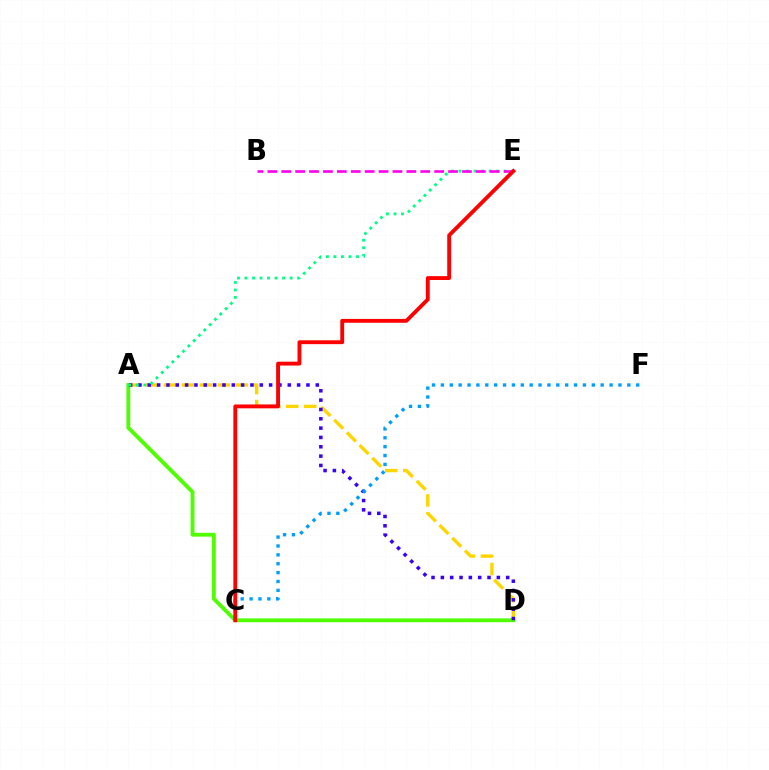{('A', 'D'): [{'color': '#ffd500', 'line_style': 'dashed', 'thickness': 2.44}, {'color': '#4fff00', 'line_style': 'solid', 'thickness': 2.76}, {'color': '#3700ff', 'line_style': 'dotted', 'thickness': 2.54}], ('C', 'F'): [{'color': '#009eff', 'line_style': 'dotted', 'thickness': 2.41}], ('A', 'E'): [{'color': '#00ff86', 'line_style': 'dotted', 'thickness': 2.04}], ('B', 'E'): [{'color': '#ff00ed', 'line_style': 'dashed', 'thickness': 1.89}], ('C', 'E'): [{'color': '#ff0000', 'line_style': 'solid', 'thickness': 2.78}]}